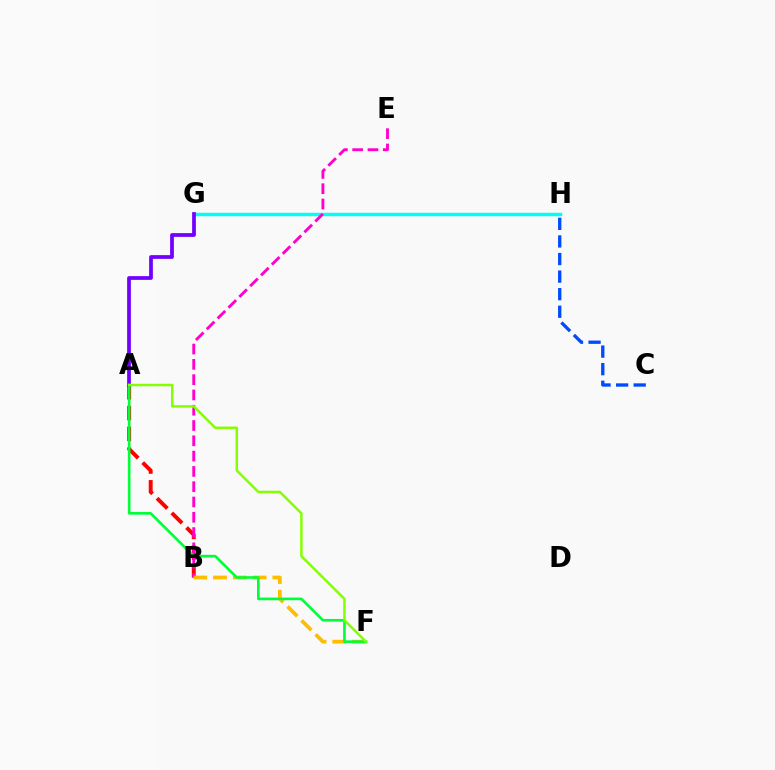{('C', 'H'): [{'color': '#004bff', 'line_style': 'dashed', 'thickness': 2.39}], ('A', 'B'): [{'color': '#ff0000', 'line_style': 'dashed', 'thickness': 2.83}], ('G', 'H'): [{'color': '#00fff6', 'line_style': 'solid', 'thickness': 2.48}], ('B', 'E'): [{'color': '#ff00cf', 'line_style': 'dashed', 'thickness': 2.08}], ('B', 'F'): [{'color': '#ffbd00', 'line_style': 'dashed', 'thickness': 2.69}], ('A', 'G'): [{'color': '#7200ff', 'line_style': 'solid', 'thickness': 2.69}], ('A', 'F'): [{'color': '#00ff39', 'line_style': 'solid', 'thickness': 1.9}, {'color': '#84ff00', 'line_style': 'solid', 'thickness': 1.79}]}